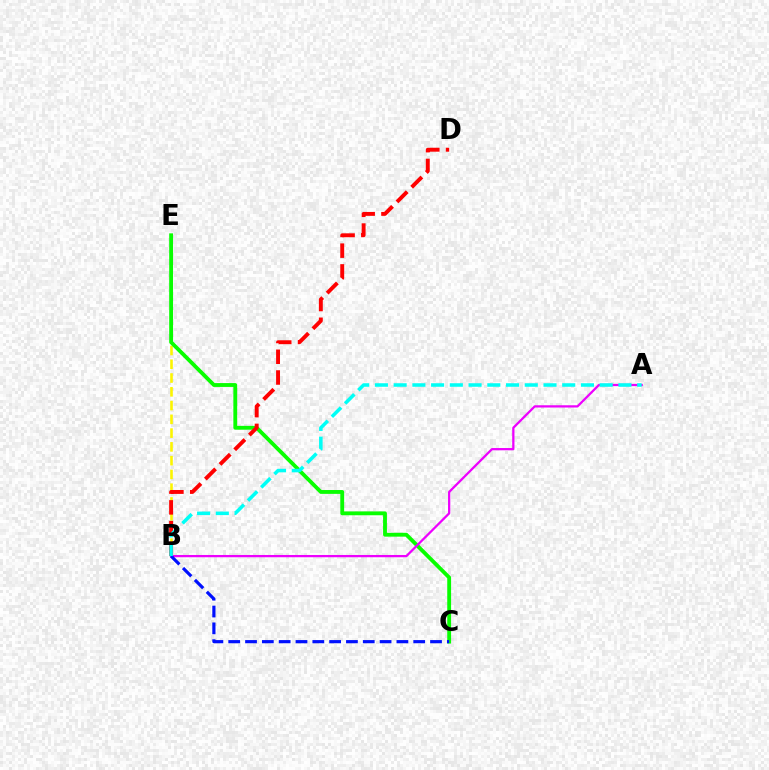{('B', 'E'): [{'color': '#fcf500', 'line_style': 'dashed', 'thickness': 1.87}], ('C', 'E'): [{'color': '#08ff00', 'line_style': 'solid', 'thickness': 2.77}], ('B', 'D'): [{'color': '#ff0000', 'line_style': 'dashed', 'thickness': 2.82}], ('A', 'B'): [{'color': '#ee00ff', 'line_style': 'solid', 'thickness': 1.63}, {'color': '#00fff6', 'line_style': 'dashed', 'thickness': 2.54}], ('B', 'C'): [{'color': '#0010ff', 'line_style': 'dashed', 'thickness': 2.28}]}